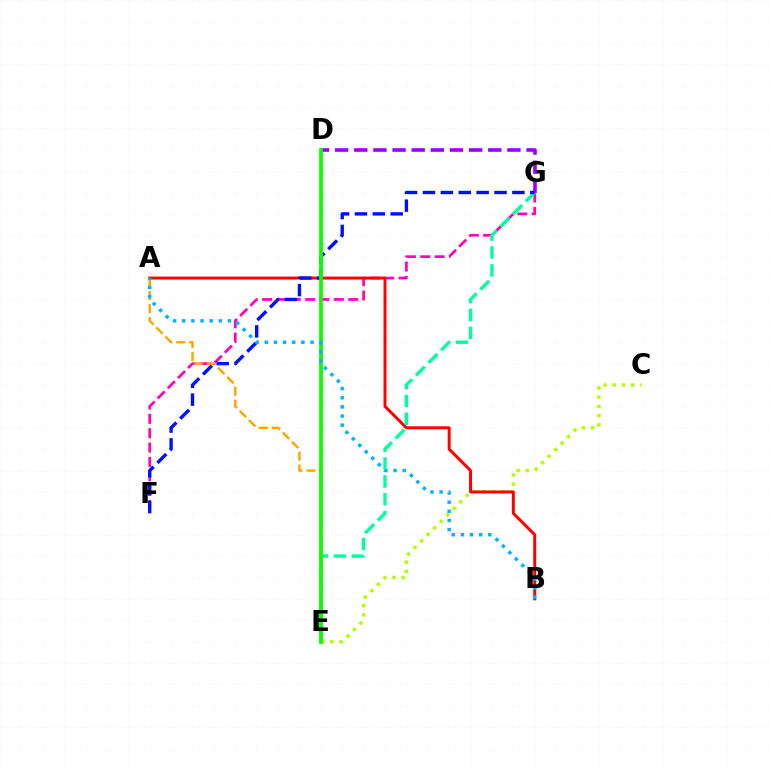{('F', 'G'): [{'color': '#ff00bd', 'line_style': 'dashed', 'thickness': 1.95}, {'color': '#0010ff', 'line_style': 'dashed', 'thickness': 2.43}], ('C', 'E'): [{'color': '#b3ff00', 'line_style': 'dotted', 'thickness': 2.5}], ('D', 'G'): [{'color': '#9b00ff', 'line_style': 'dashed', 'thickness': 2.6}], ('A', 'B'): [{'color': '#ff0000', 'line_style': 'solid', 'thickness': 2.13}, {'color': '#00b5ff', 'line_style': 'dotted', 'thickness': 2.49}], ('E', 'G'): [{'color': '#00ff9d', 'line_style': 'dashed', 'thickness': 2.43}], ('A', 'E'): [{'color': '#ffa500', 'line_style': 'dashed', 'thickness': 1.77}], ('D', 'E'): [{'color': '#08ff00', 'line_style': 'solid', 'thickness': 2.73}]}